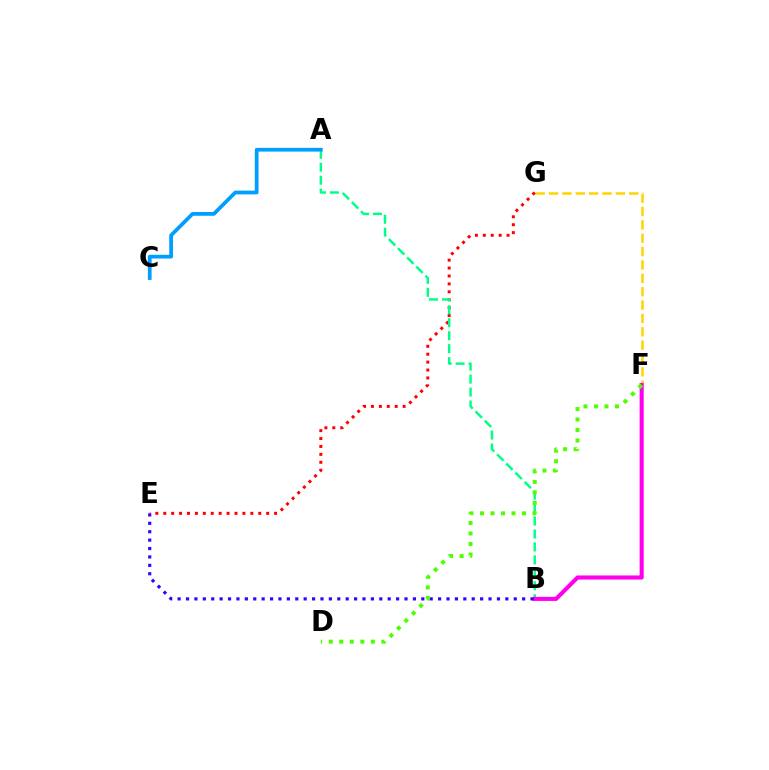{('F', 'G'): [{'color': '#ffd500', 'line_style': 'dashed', 'thickness': 1.82}], ('E', 'G'): [{'color': '#ff0000', 'line_style': 'dotted', 'thickness': 2.15}], ('A', 'B'): [{'color': '#00ff86', 'line_style': 'dashed', 'thickness': 1.76}], ('B', 'F'): [{'color': '#ff00ed', 'line_style': 'solid', 'thickness': 2.95}], ('A', 'C'): [{'color': '#009eff', 'line_style': 'solid', 'thickness': 2.7}], ('B', 'E'): [{'color': '#3700ff', 'line_style': 'dotted', 'thickness': 2.28}], ('D', 'F'): [{'color': '#4fff00', 'line_style': 'dotted', 'thickness': 2.86}]}